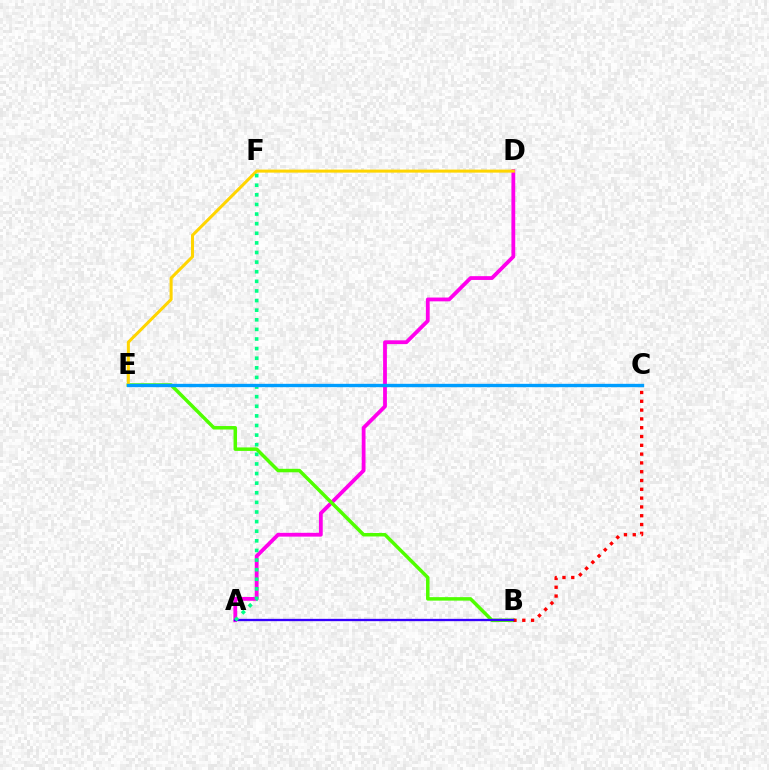{('A', 'D'): [{'color': '#ff00ed', 'line_style': 'solid', 'thickness': 2.74}], ('B', 'E'): [{'color': '#4fff00', 'line_style': 'solid', 'thickness': 2.51}], ('D', 'E'): [{'color': '#ffd500', 'line_style': 'solid', 'thickness': 2.19}], ('B', 'C'): [{'color': '#ff0000', 'line_style': 'dotted', 'thickness': 2.39}], ('A', 'B'): [{'color': '#3700ff', 'line_style': 'solid', 'thickness': 1.67}], ('A', 'F'): [{'color': '#00ff86', 'line_style': 'dotted', 'thickness': 2.61}], ('C', 'E'): [{'color': '#009eff', 'line_style': 'solid', 'thickness': 2.41}]}